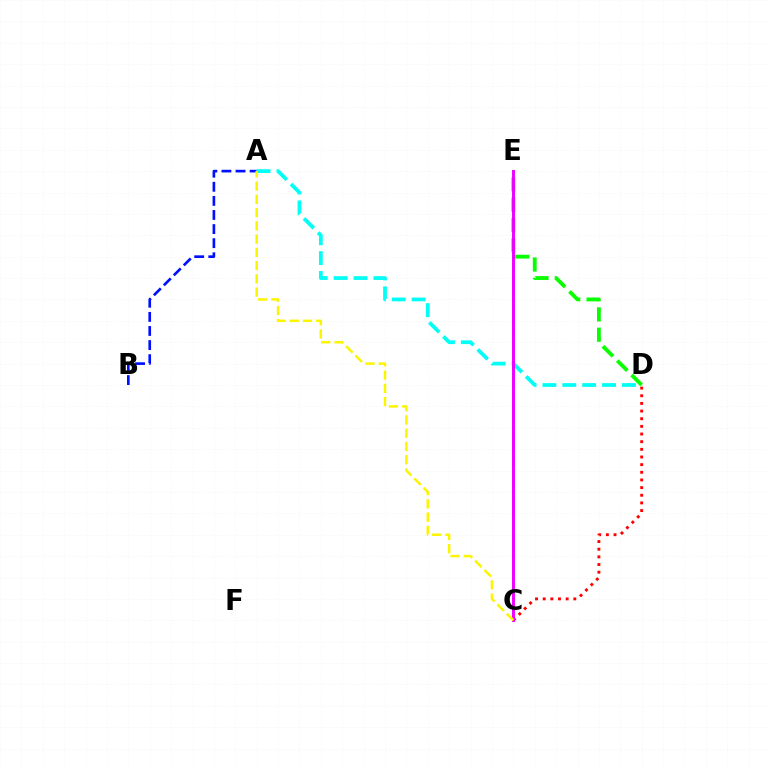{('D', 'E'): [{'color': '#08ff00', 'line_style': 'dashed', 'thickness': 2.76}], ('A', 'B'): [{'color': '#0010ff', 'line_style': 'dashed', 'thickness': 1.92}], ('A', 'D'): [{'color': '#00fff6', 'line_style': 'dashed', 'thickness': 2.7}], ('C', 'D'): [{'color': '#ff0000', 'line_style': 'dotted', 'thickness': 2.08}], ('C', 'E'): [{'color': '#ee00ff', 'line_style': 'solid', 'thickness': 2.11}], ('A', 'C'): [{'color': '#fcf500', 'line_style': 'dashed', 'thickness': 1.8}]}